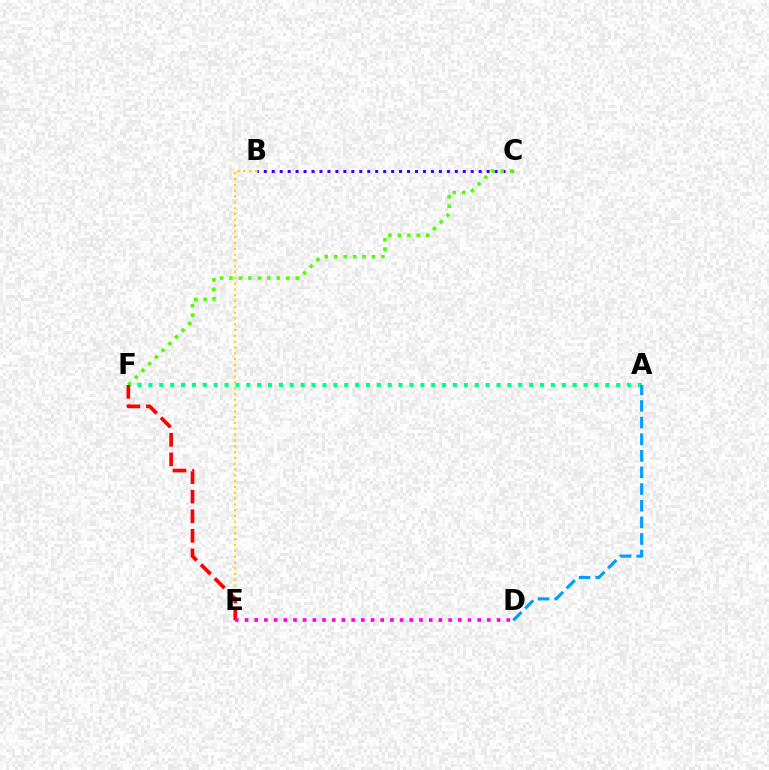{('A', 'F'): [{'color': '#00ff86', 'line_style': 'dotted', 'thickness': 2.96}], ('B', 'C'): [{'color': '#3700ff', 'line_style': 'dotted', 'thickness': 2.16}], ('C', 'F'): [{'color': '#4fff00', 'line_style': 'dotted', 'thickness': 2.57}], ('A', 'D'): [{'color': '#009eff', 'line_style': 'dashed', 'thickness': 2.26}], ('B', 'E'): [{'color': '#ffd500', 'line_style': 'dotted', 'thickness': 1.58}], ('E', 'F'): [{'color': '#ff0000', 'line_style': 'dashed', 'thickness': 2.66}], ('D', 'E'): [{'color': '#ff00ed', 'line_style': 'dotted', 'thickness': 2.63}]}